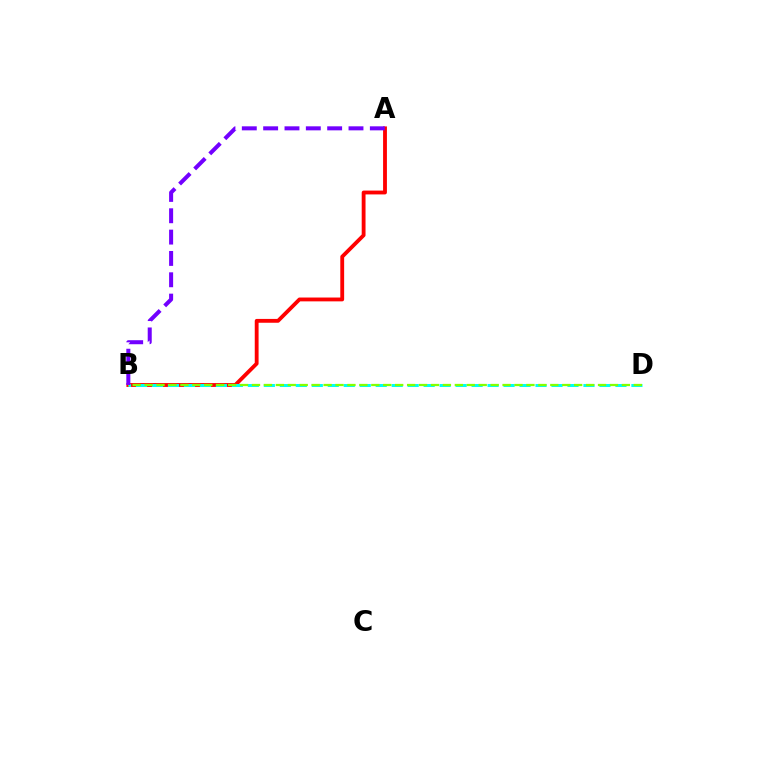{('A', 'B'): [{'color': '#ff0000', 'line_style': 'solid', 'thickness': 2.76}, {'color': '#7200ff', 'line_style': 'dashed', 'thickness': 2.9}], ('B', 'D'): [{'color': '#00fff6', 'line_style': 'dashed', 'thickness': 2.17}, {'color': '#84ff00', 'line_style': 'dashed', 'thickness': 1.62}]}